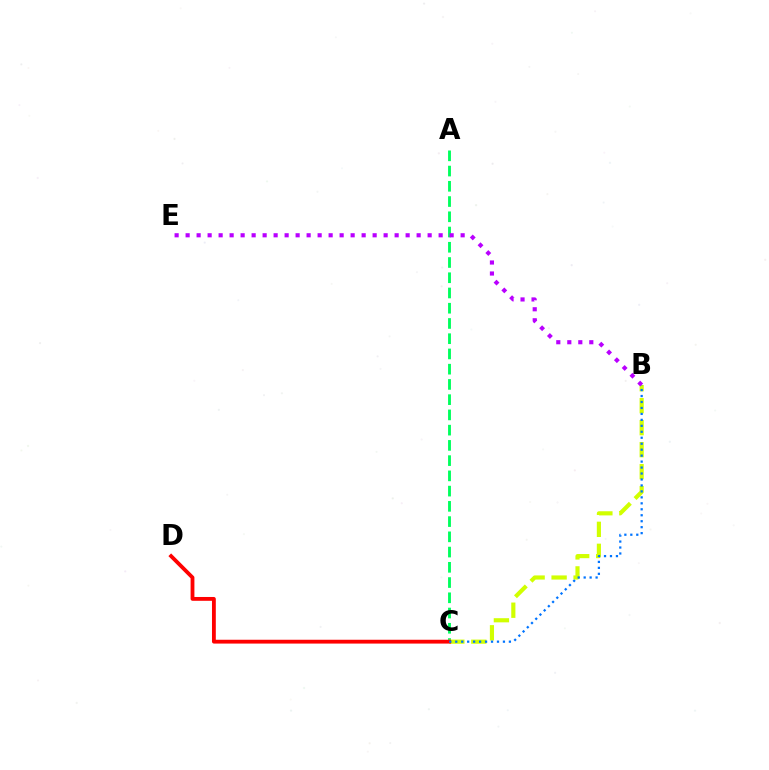{('A', 'C'): [{'color': '#00ff5c', 'line_style': 'dashed', 'thickness': 2.07}], ('B', 'C'): [{'color': '#d1ff00', 'line_style': 'dashed', 'thickness': 2.99}, {'color': '#0074ff', 'line_style': 'dotted', 'thickness': 1.62}], ('C', 'D'): [{'color': '#ff0000', 'line_style': 'solid', 'thickness': 2.75}], ('B', 'E'): [{'color': '#b900ff', 'line_style': 'dotted', 'thickness': 2.99}]}